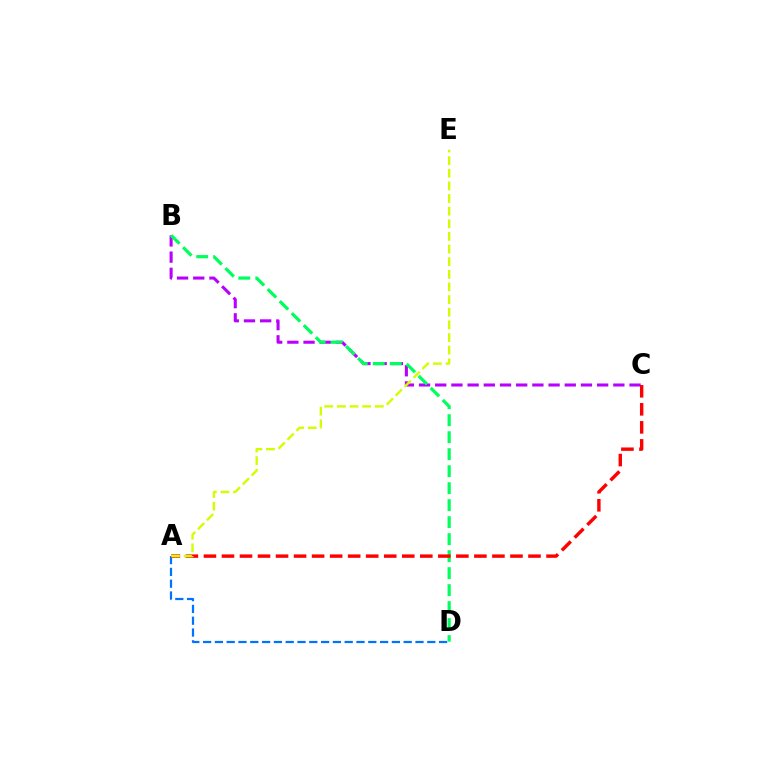{('B', 'C'): [{'color': '#b900ff', 'line_style': 'dashed', 'thickness': 2.2}], ('B', 'D'): [{'color': '#00ff5c', 'line_style': 'dashed', 'thickness': 2.31}], ('A', 'D'): [{'color': '#0074ff', 'line_style': 'dashed', 'thickness': 1.6}], ('A', 'C'): [{'color': '#ff0000', 'line_style': 'dashed', 'thickness': 2.45}], ('A', 'E'): [{'color': '#d1ff00', 'line_style': 'dashed', 'thickness': 1.72}]}